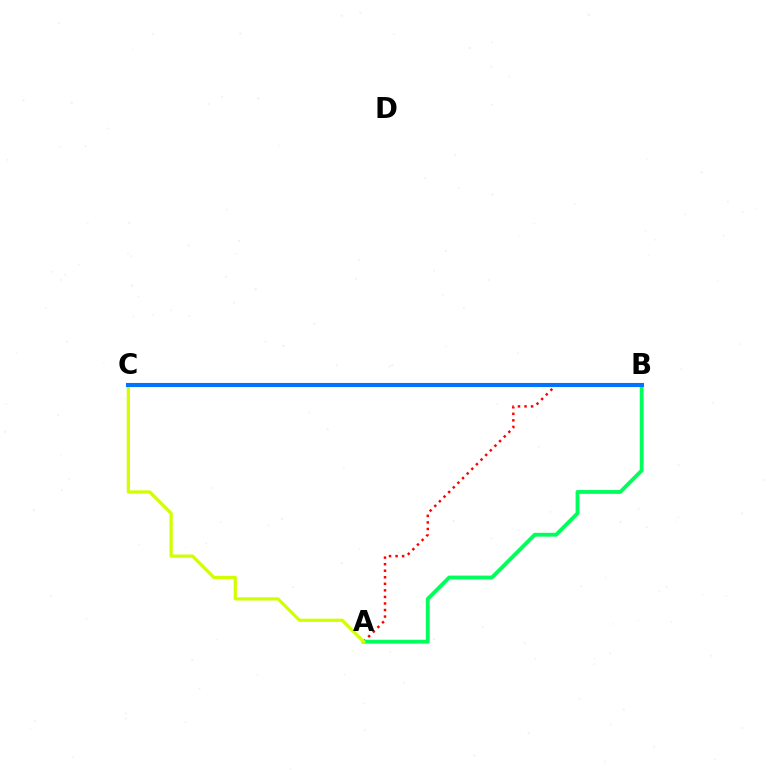{('A', 'B'): [{'color': '#ff0000', 'line_style': 'dotted', 'thickness': 1.78}, {'color': '#00ff5c', 'line_style': 'solid', 'thickness': 2.77}], ('B', 'C'): [{'color': '#b900ff', 'line_style': 'solid', 'thickness': 2.81}, {'color': '#0074ff', 'line_style': 'solid', 'thickness': 2.96}], ('A', 'C'): [{'color': '#d1ff00', 'line_style': 'solid', 'thickness': 2.32}]}